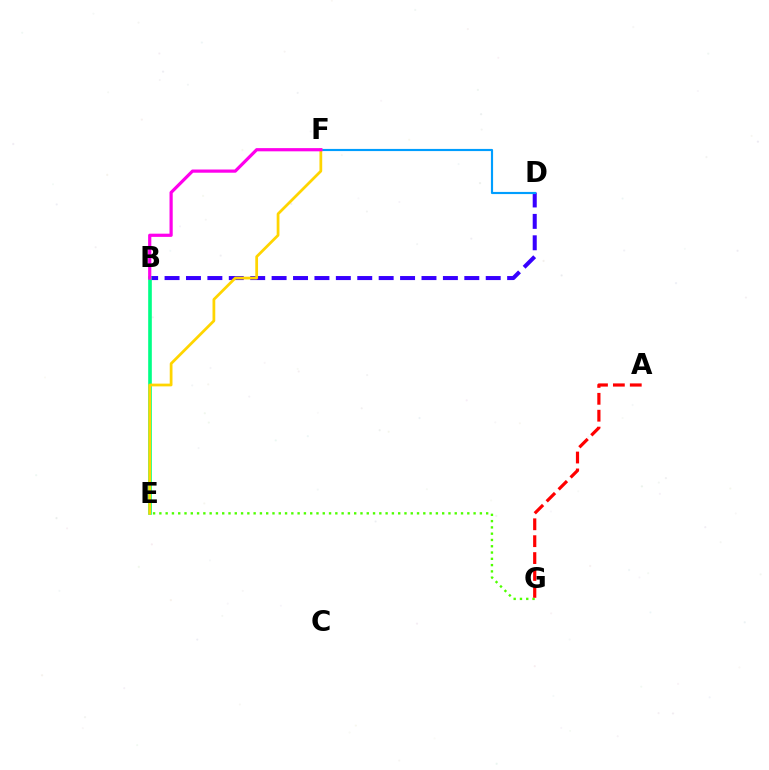{('B', 'D'): [{'color': '#3700ff', 'line_style': 'dashed', 'thickness': 2.91}], ('D', 'F'): [{'color': '#009eff', 'line_style': 'solid', 'thickness': 1.55}], ('E', 'G'): [{'color': '#4fff00', 'line_style': 'dotted', 'thickness': 1.71}], ('B', 'E'): [{'color': '#00ff86', 'line_style': 'solid', 'thickness': 2.62}], ('A', 'G'): [{'color': '#ff0000', 'line_style': 'dashed', 'thickness': 2.3}], ('E', 'F'): [{'color': '#ffd500', 'line_style': 'solid', 'thickness': 1.98}], ('B', 'F'): [{'color': '#ff00ed', 'line_style': 'solid', 'thickness': 2.31}]}